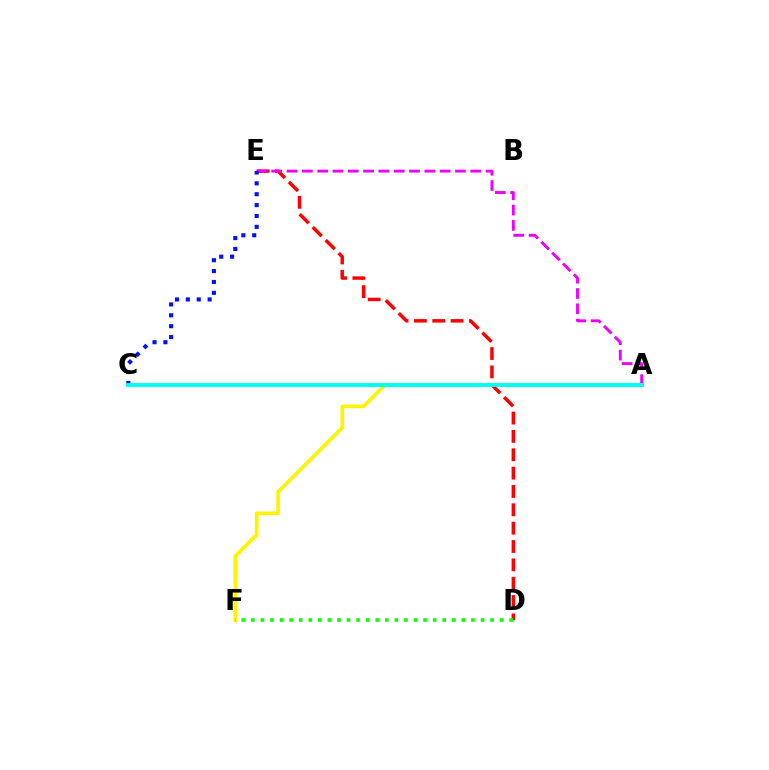{('A', 'F'): [{'color': '#fcf500', 'line_style': 'solid', 'thickness': 2.65}], ('D', 'E'): [{'color': '#ff0000', 'line_style': 'dashed', 'thickness': 2.49}], ('A', 'E'): [{'color': '#ee00ff', 'line_style': 'dashed', 'thickness': 2.08}], ('C', 'E'): [{'color': '#0010ff', 'line_style': 'dotted', 'thickness': 2.95}], ('D', 'F'): [{'color': '#08ff00', 'line_style': 'dotted', 'thickness': 2.6}], ('A', 'C'): [{'color': '#00fff6', 'line_style': 'solid', 'thickness': 2.82}]}